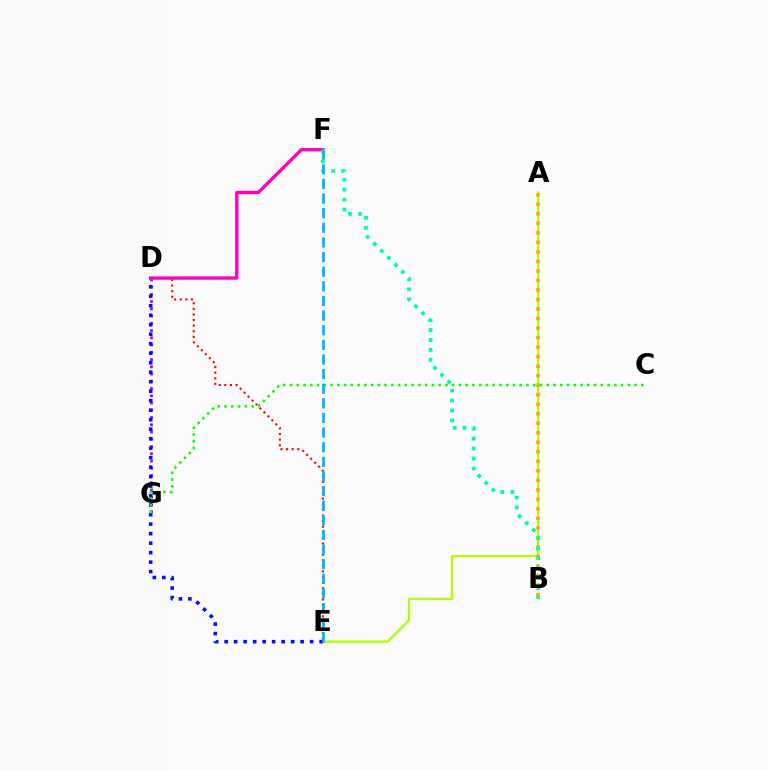{('A', 'E'): [{'color': '#b3ff00', 'line_style': 'solid', 'thickness': 1.66}], ('D', 'E'): [{'color': '#ff0000', 'line_style': 'dotted', 'thickness': 1.52}, {'color': '#0010ff', 'line_style': 'dotted', 'thickness': 2.58}], ('D', 'G'): [{'color': '#9b00ff', 'line_style': 'dotted', 'thickness': 1.97}], ('D', 'F'): [{'color': '#ff00bd', 'line_style': 'solid', 'thickness': 2.39}], ('A', 'B'): [{'color': '#ffa500', 'line_style': 'dotted', 'thickness': 2.59}], ('B', 'F'): [{'color': '#00ff9d', 'line_style': 'dotted', 'thickness': 2.7}], ('C', 'G'): [{'color': '#08ff00', 'line_style': 'dotted', 'thickness': 1.84}], ('E', 'F'): [{'color': '#00b5ff', 'line_style': 'dashed', 'thickness': 1.99}]}